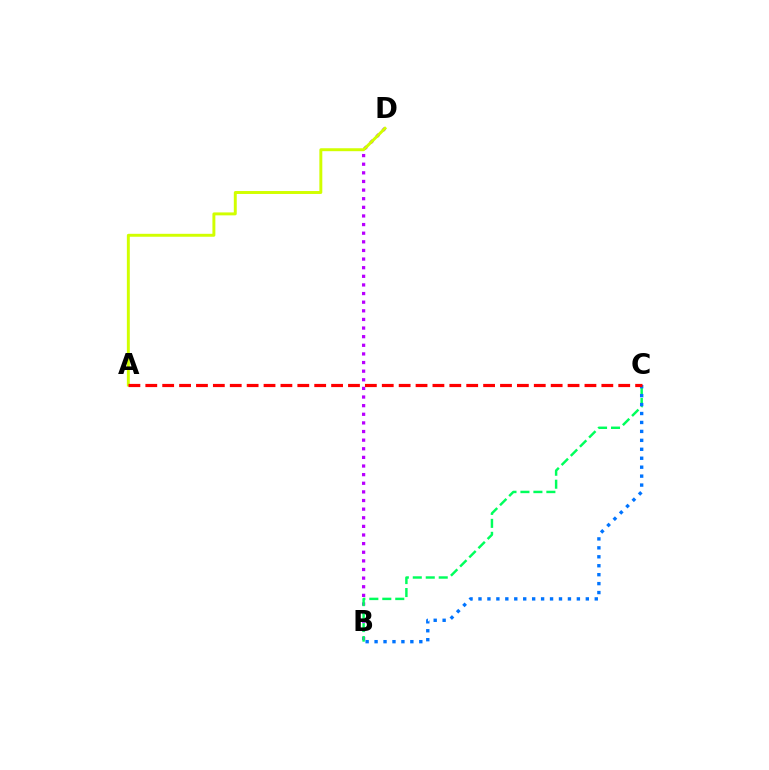{('B', 'D'): [{'color': '#b900ff', 'line_style': 'dotted', 'thickness': 2.34}], ('B', 'C'): [{'color': '#00ff5c', 'line_style': 'dashed', 'thickness': 1.76}, {'color': '#0074ff', 'line_style': 'dotted', 'thickness': 2.43}], ('A', 'D'): [{'color': '#d1ff00', 'line_style': 'solid', 'thickness': 2.12}], ('A', 'C'): [{'color': '#ff0000', 'line_style': 'dashed', 'thickness': 2.29}]}